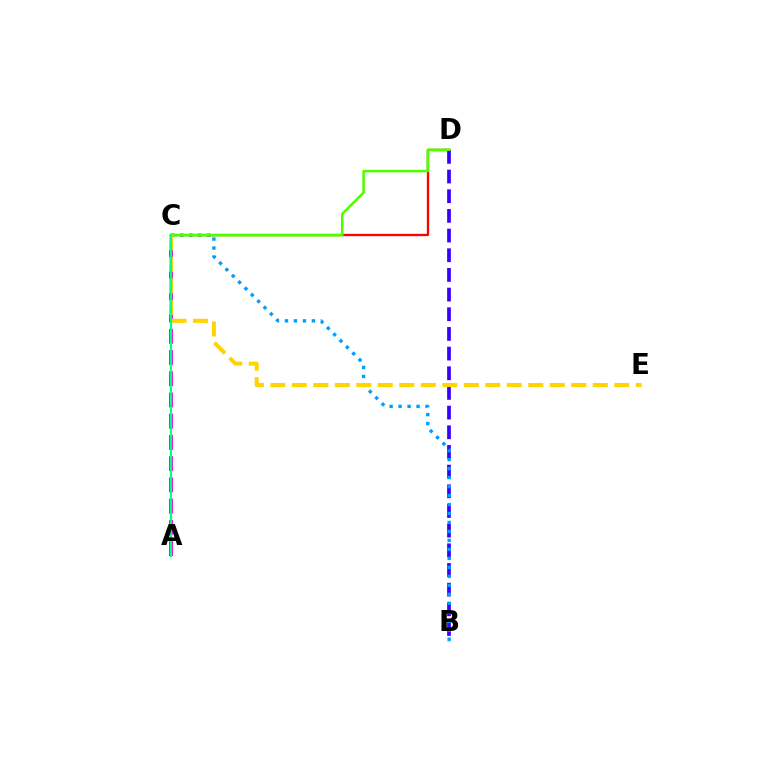{('B', 'D'): [{'color': '#3700ff', 'line_style': 'dashed', 'thickness': 2.67}], ('B', 'C'): [{'color': '#009eff', 'line_style': 'dotted', 'thickness': 2.44}], ('C', 'D'): [{'color': '#ff0000', 'line_style': 'solid', 'thickness': 1.68}, {'color': '#4fff00', 'line_style': 'solid', 'thickness': 1.82}], ('A', 'C'): [{'color': '#ff00ed', 'line_style': 'dashed', 'thickness': 2.88}, {'color': '#00ff86', 'line_style': 'solid', 'thickness': 1.58}], ('C', 'E'): [{'color': '#ffd500', 'line_style': 'dashed', 'thickness': 2.92}]}